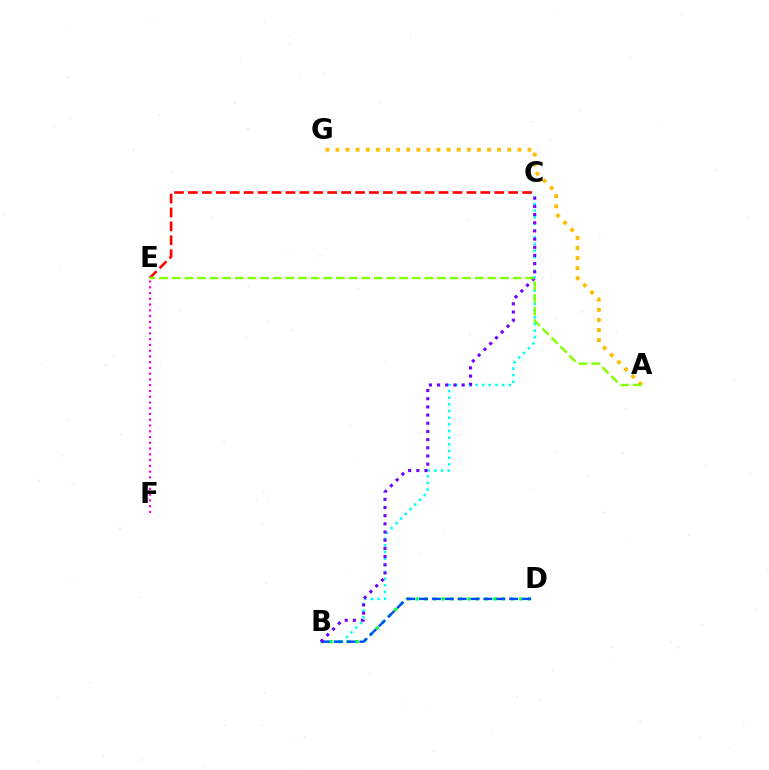{('B', 'C'): [{'color': '#00fff6', 'line_style': 'dotted', 'thickness': 1.81}, {'color': '#7200ff', 'line_style': 'dotted', 'thickness': 2.22}], ('B', 'D'): [{'color': '#00ff39', 'line_style': 'dotted', 'thickness': 2.35}, {'color': '#004bff', 'line_style': 'dashed', 'thickness': 1.75}], ('A', 'G'): [{'color': '#ffbd00', 'line_style': 'dotted', 'thickness': 2.75}], ('C', 'E'): [{'color': '#ff0000', 'line_style': 'dashed', 'thickness': 1.89}], ('E', 'F'): [{'color': '#ff00cf', 'line_style': 'dotted', 'thickness': 1.56}], ('A', 'E'): [{'color': '#84ff00', 'line_style': 'dashed', 'thickness': 1.72}]}